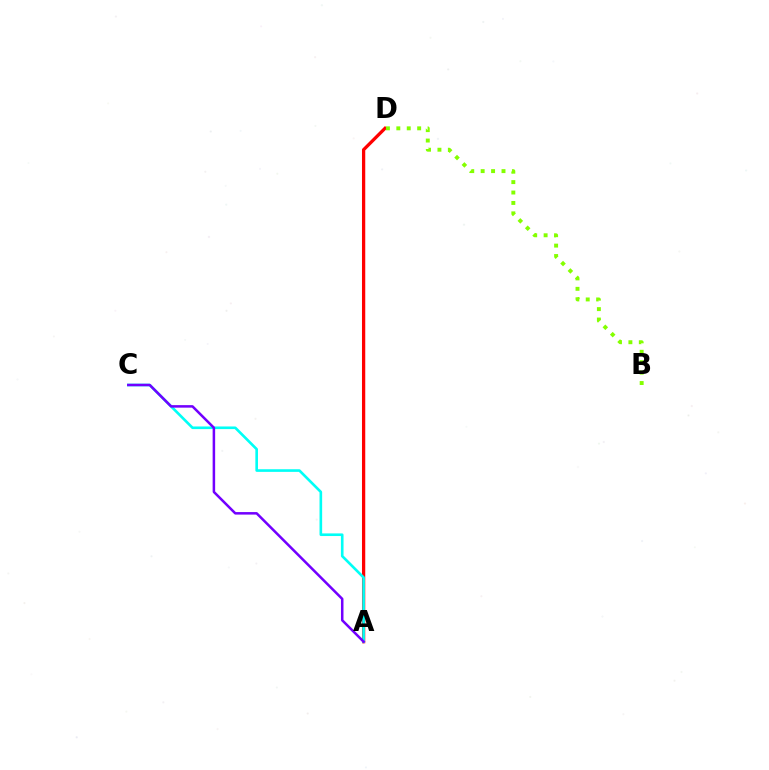{('A', 'D'): [{'color': '#ff0000', 'line_style': 'solid', 'thickness': 2.36}], ('A', 'C'): [{'color': '#00fff6', 'line_style': 'solid', 'thickness': 1.89}, {'color': '#7200ff', 'line_style': 'solid', 'thickness': 1.81}], ('B', 'D'): [{'color': '#84ff00', 'line_style': 'dotted', 'thickness': 2.83}]}